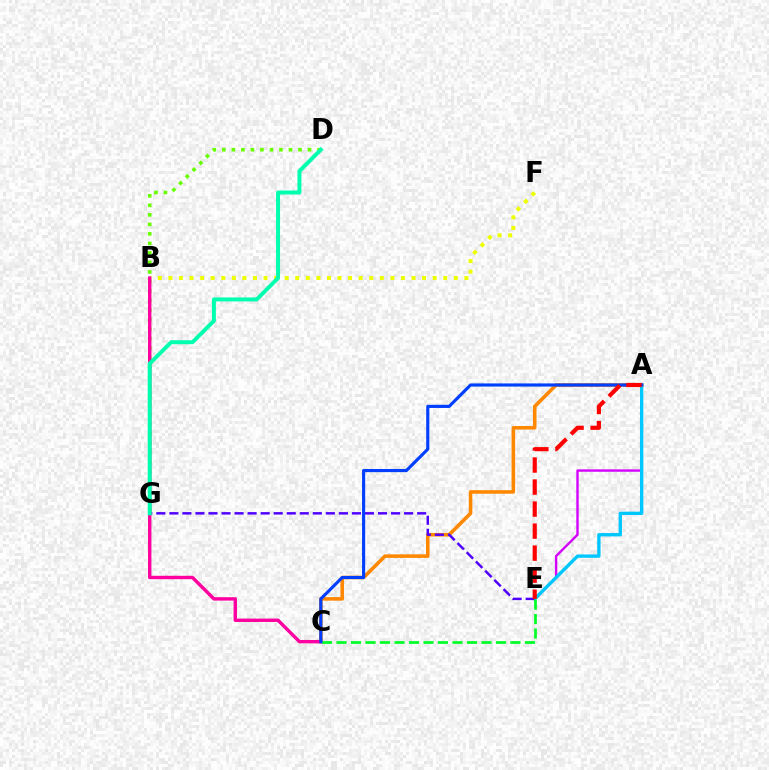{('A', 'E'): [{'color': '#d600ff', 'line_style': 'solid', 'thickness': 1.72}, {'color': '#00c7ff', 'line_style': 'solid', 'thickness': 2.42}, {'color': '#ff0000', 'line_style': 'dashed', 'thickness': 2.99}], ('B', 'F'): [{'color': '#eeff00', 'line_style': 'dotted', 'thickness': 2.87}], ('A', 'C'): [{'color': '#ff8800', 'line_style': 'solid', 'thickness': 2.57}, {'color': '#003fff', 'line_style': 'solid', 'thickness': 2.27}], ('D', 'G'): [{'color': '#66ff00', 'line_style': 'dotted', 'thickness': 2.59}, {'color': '#00ffaf', 'line_style': 'solid', 'thickness': 2.86}], ('E', 'G'): [{'color': '#4f00ff', 'line_style': 'dashed', 'thickness': 1.77}], ('B', 'C'): [{'color': '#ff00a0', 'line_style': 'solid', 'thickness': 2.45}], ('C', 'E'): [{'color': '#00ff27', 'line_style': 'dashed', 'thickness': 1.97}]}